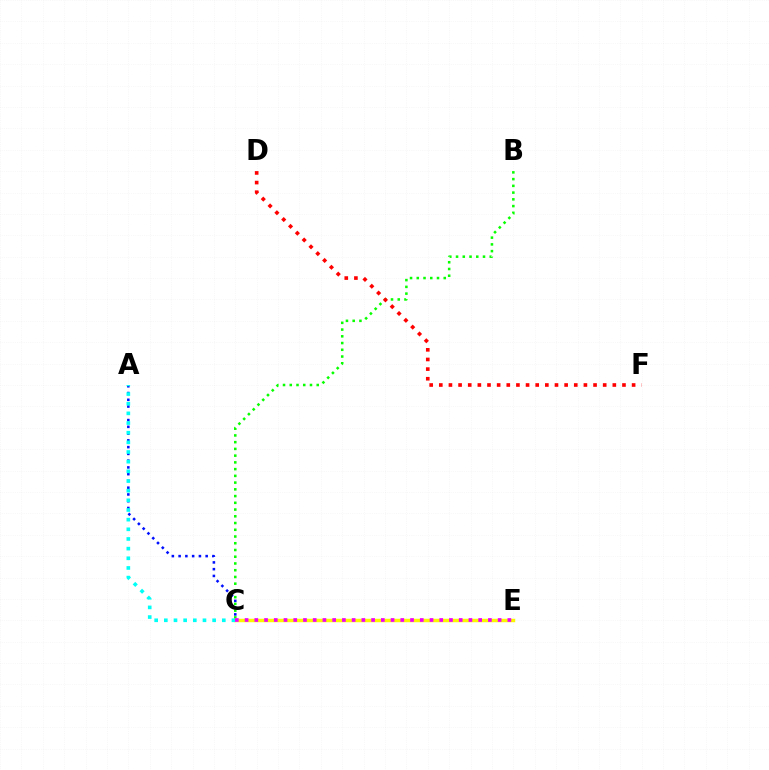{('B', 'C'): [{'color': '#08ff00', 'line_style': 'dotted', 'thickness': 1.83}], ('C', 'E'): [{'color': '#fcf500', 'line_style': 'solid', 'thickness': 2.5}, {'color': '#ee00ff', 'line_style': 'dotted', 'thickness': 2.64}], ('A', 'C'): [{'color': '#0010ff', 'line_style': 'dotted', 'thickness': 1.84}, {'color': '#00fff6', 'line_style': 'dotted', 'thickness': 2.62}], ('D', 'F'): [{'color': '#ff0000', 'line_style': 'dotted', 'thickness': 2.62}]}